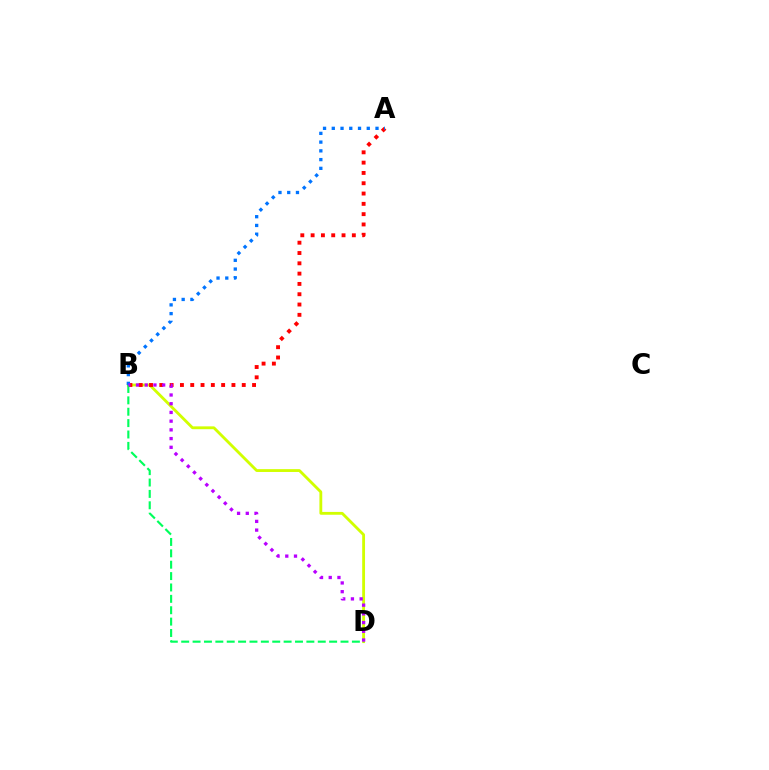{('B', 'D'): [{'color': '#d1ff00', 'line_style': 'solid', 'thickness': 2.04}, {'color': '#00ff5c', 'line_style': 'dashed', 'thickness': 1.55}, {'color': '#b900ff', 'line_style': 'dotted', 'thickness': 2.37}], ('A', 'B'): [{'color': '#ff0000', 'line_style': 'dotted', 'thickness': 2.8}, {'color': '#0074ff', 'line_style': 'dotted', 'thickness': 2.38}]}